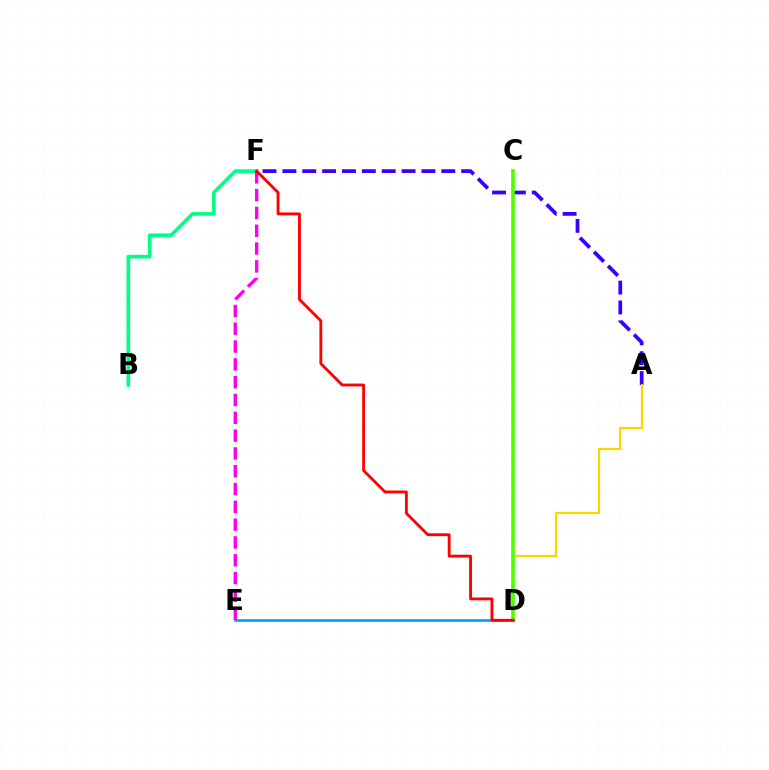{('A', 'F'): [{'color': '#3700ff', 'line_style': 'dashed', 'thickness': 2.7}], ('B', 'F'): [{'color': '#00ff86', 'line_style': 'solid', 'thickness': 2.63}], ('D', 'E'): [{'color': '#009eff', 'line_style': 'solid', 'thickness': 1.89}], ('A', 'D'): [{'color': '#ffd500', 'line_style': 'solid', 'thickness': 1.61}], ('C', 'D'): [{'color': '#4fff00', 'line_style': 'solid', 'thickness': 2.65}], ('E', 'F'): [{'color': '#ff00ed', 'line_style': 'dashed', 'thickness': 2.42}], ('D', 'F'): [{'color': '#ff0000', 'line_style': 'solid', 'thickness': 2.04}]}